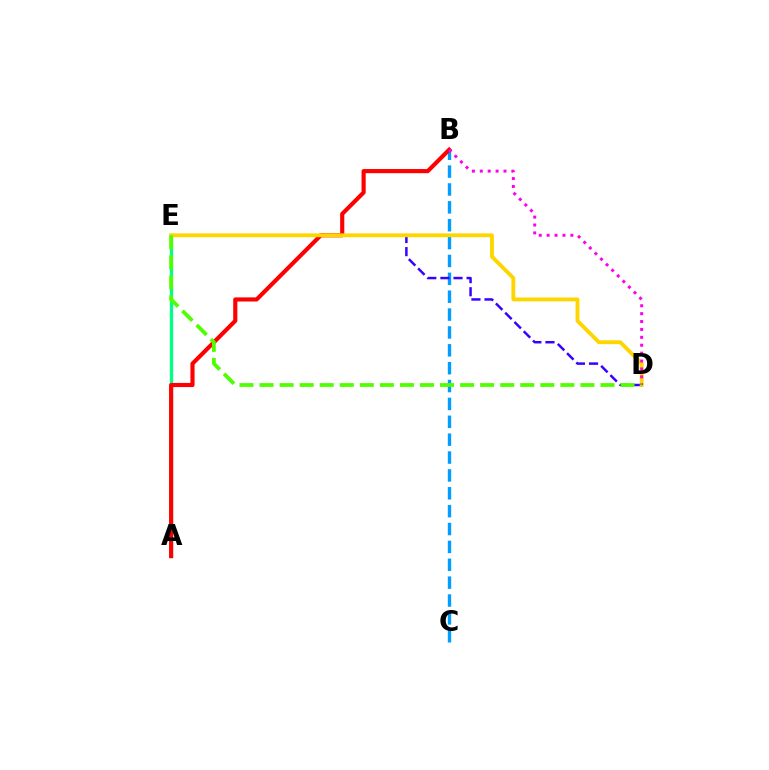{('B', 'C'): [{'color': '#009eff', 'line_style': 'dashed', 'thickness': 2.43}], ('D', 'E'): [{'color': '#3700ff', 'line_style': 'dashed', 'thickness': 1.78}, {'color': '#ffd500', 'line_style': 'solid', 'thickness': 2.77}, {'color': '#4fff00', 'line_style': 'dashed', 'thickness': 2.72}], ('A', 'E'): [{'color': '#00ff86', 'line_style': 'solid', 'thickness': 2.38}], ('A', 'B'): [{'color': '#ff0000', 'line_style': 'solid', 'thickness': 2.98}], ('B', 'D'): [{'color': '#ff00ed', 'line_style': 'dotted', 'thickness': 2.15}]}